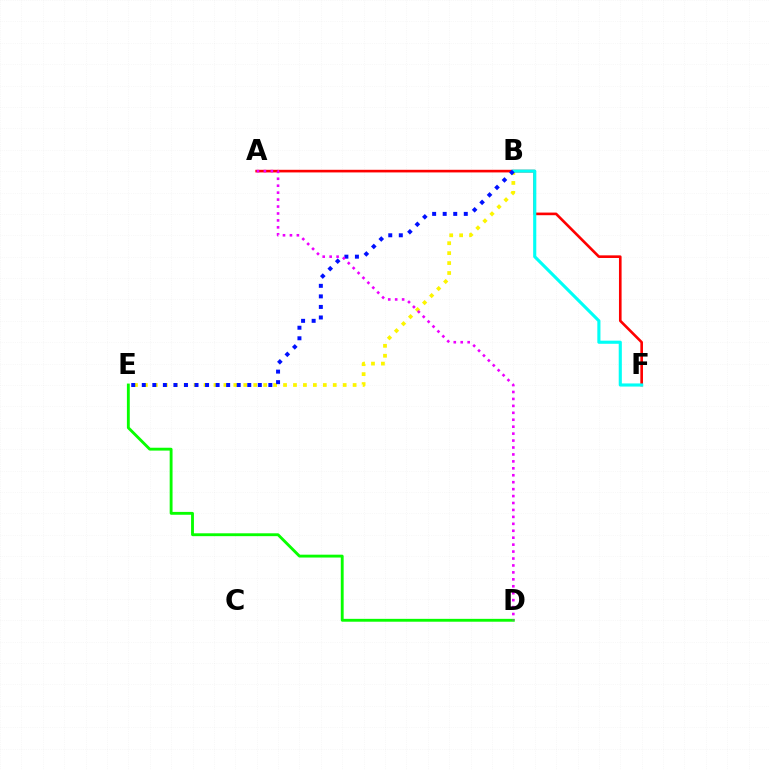{('A', 'F'): [{'color': '#ff0000', 'line_style': 'solid', 'thickness': 1.89}], ('B', 'E'): [{'color': '#fcf500', 'line_style': 'dotted', 'thickness': 2.7}, {'color': '#0010ff', 'line_style': 'dotted', 'thickness': 2.87}], ('D', 'E'): [{'color': '#08ff00', 'line_style': 'solid', 'thickness': 2.06}], ('B', 'F'): [{'color': '#00fff6', 'line_style': 'solid', 'thickness': 2.25}], ('A', 'D'): [{'color': '#ee00ff', 'line_style': 'dotted', 'thickness': 1.89}]}